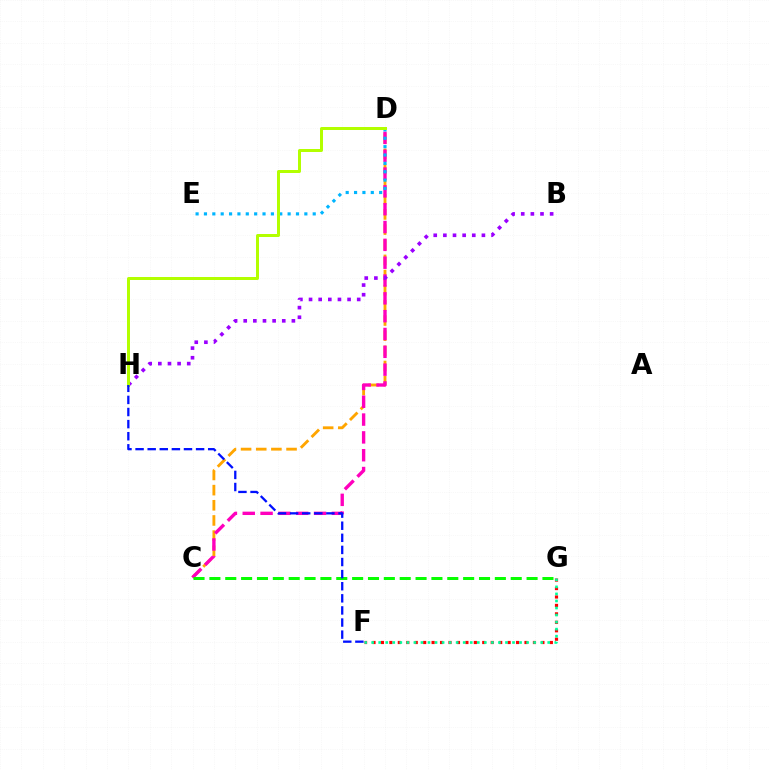{('C', 'D'): [{'color': '#ffa500', 'line_style': 'dashed', 'thickness': 2.06}, {'color': '#ff00bd', 'line_style': 'dashed', 'thickness': 2.42}], ('F', 'G'): [{'color': '#ff0000', 'line_style': 'dotted', 'thickness': 2.29}, {'color': '#00ff9d', 'line_style': 'dotted', 'thickness': 1.91}], ('C', 'G'): [{'color': '#08ff00', 'line_style': 'dashed', 'thickness': 2.15}], ('B', 'H'): [{'color': '#9b00ff', 'line_style': 'dotted', 'thickness': 2.62}], ('D', 'E'): [{'color': '#00b5ff', 'line_style': 'dotted', 'thickness': 2.27}], ('D', 'H'): [{'color': '#b3ff00', 'line_style': 'solid', 'thickness': 2.16}], ('F', 'H'): [{'color': '#0010ff', 'line_style': 'dashed', 'thickness': 1.64}]}